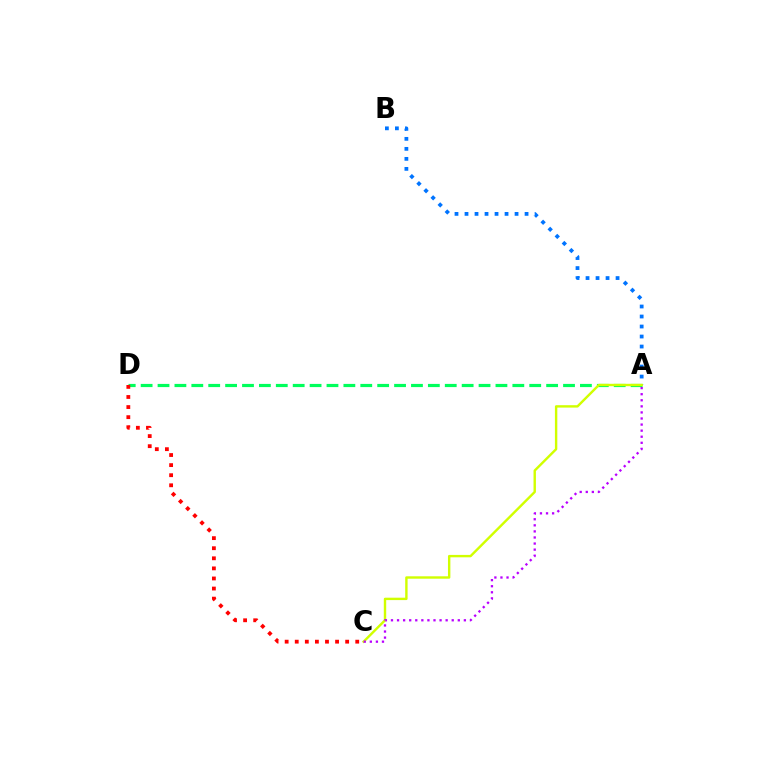{('A', 'D'): [{'color': '#00ff5c', 'line_style': 'dashed', 'thickness': 2.3}], ('A', 'B'): [{'color': '#0074ff', 'line_style': 'dotted', 'thickness': 2.72}], ('C', 'D'): [{'color': '#ff0000', 'line_style': 'dotted', 'thickness': 2.74}], ('A', 'C'): [{'color': '#d1ff00', 'line_style': 'solid', 'thickness': 1.73}, {'color': '#b900ff', 'line_style': 'dotted', 'thickness': 1.65}]}